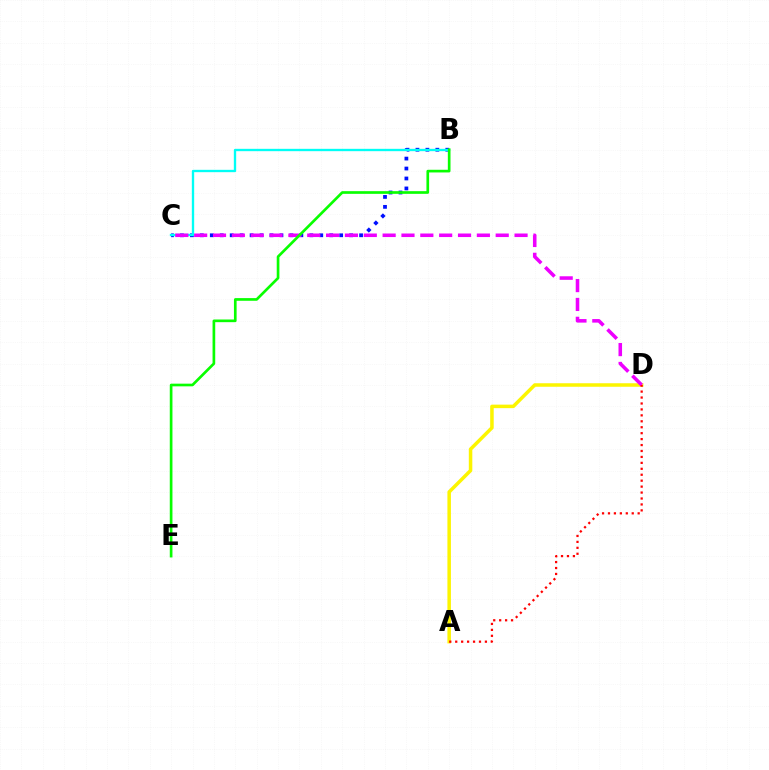{('B', 'C'): [{'color': '#0010ff', 'line_style': 'dotted', 'thickness': 2.7}, {'color': '#00fff6', 'line_style': 'solid', 'thickness': 1.68}], ('A', 'D'): [{'color': '#fcf500', 'line_style': 'solid', 'thickness': 2.53}, {'color': '#ff0000', 'line_style': 'dotted', 'thickness': 1.61}], ('C', 'D'): [{'color': '#ee00ff', 'line_style': 'dashed', 'thickness': 2.56}], ('B', 'E'): [{'color': '#08ff00', 'line_style': 'solid', 'thickness': 1.92}]}